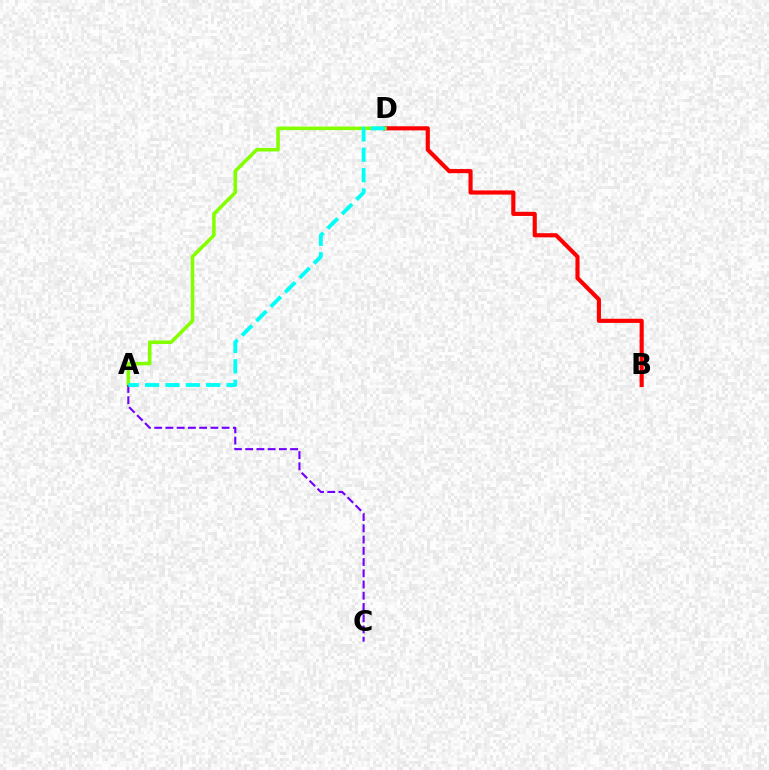{('B', 'D'): [{'color': '#ff0000', 'line_style': 'solid', 'thickness': 2.98}], ('A', 'D'): [{'color': '#84ff00', 'line_style': 'solid', 'thickness': 2.56}, {'color': '#00fff6', 'line_style': 'dashed', 'thickness': 2.77}], ('A', 'C'): [{'color': '#7200ff', 'line_style': 'dashed', 'thickness': 1.53}]}